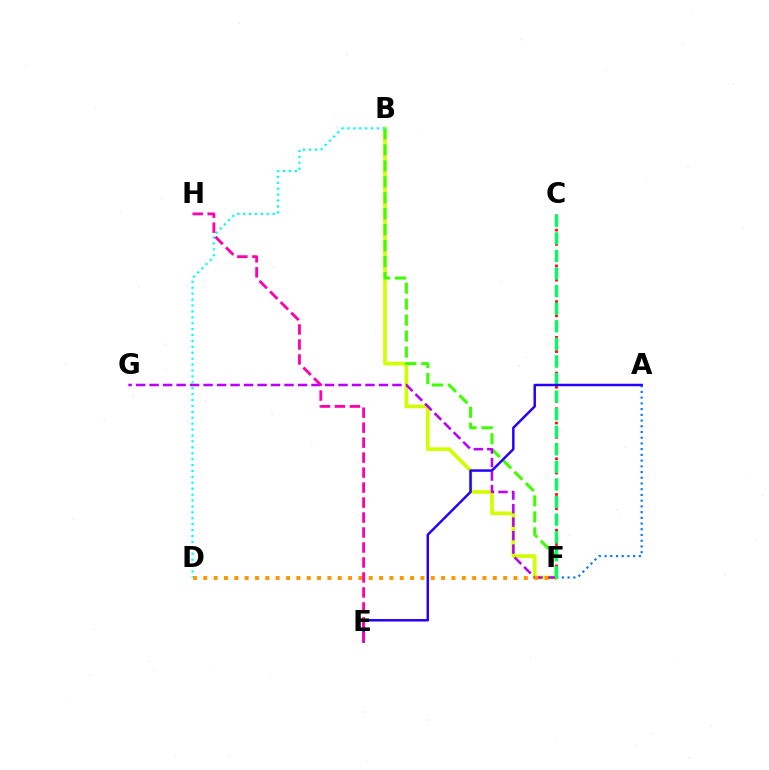{('B', 'F'): [{'color': '#d1ff00', 'line_style': 'solid', 'thickness': 2.66}, {'color': '#3dff00', 'line_style': 'dashed', 'thickness': 2.17}], ('A', 'F'): [{'color': '#0074ff', 'line_style': 'dotted', 'thickness': 1.55}], ('C', 'F'): [{'color': '#ff0000', 'line_style': 'dotted', 'thickness': 1.94}, {'color': '#00ff5c', 'line_style': 'dashed', 'thickness': 2.39}], ('F', 'G'): [{'color': '#b900ff', 'line_style': 'dashed', 'thickness': 1.83}], ('D', 'F'): [{'color': '#ff9400', 'line_style': 'dotted', 'thickness': 2.81}], ('A', 'E'): [{'color': '#2500ff', 'line_style': 'solid', 'thickness': 1.79}], ('B', 'D'): [{'color': '#00fff6', 'line_style': 'dotted', 'thickness': 1.61}], ('E', 'H'): [{'color': '#ff00ac', 'line_style': 'dashed', 'thickness': 2.03}]}